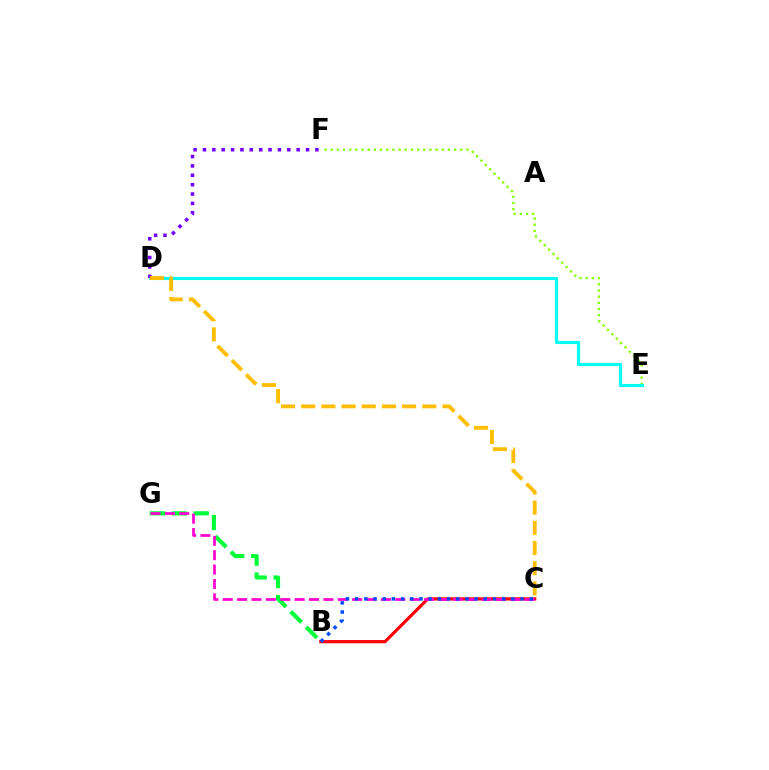{('E', 'F'): [{'color': '#84ff00', 'line_style': 'dotted', 'thickness': 1.68}], ('B', 'C'): [{'color': '#ff0000', 'line_style': 'solid', 'thickness': 2.29}, {'color': '#004bff', 'line_style': 'dotted', 'thickness': 2.5}], ('D', 'E'): [{'color': '#00fff6', 'line_style': 'solid', 'thickness': 2.26}], ('B', 'G'): [{'color': '#00ff39', 'line_style': 'dashed', 'thickness': 2.98}], ('D', 'F'): [{'color': '#7200ff', 'line_style': 'dotted', 'thickness': 2.55}], ('C', 'G'): [{'color': '#ff00cf', 'line_style': 'dashed', 'thickness': 1.95}], ('C', 'D'): [{'color': '#ffbd00', 'line_style': 'dashed', 'thickness': 2.74}]}